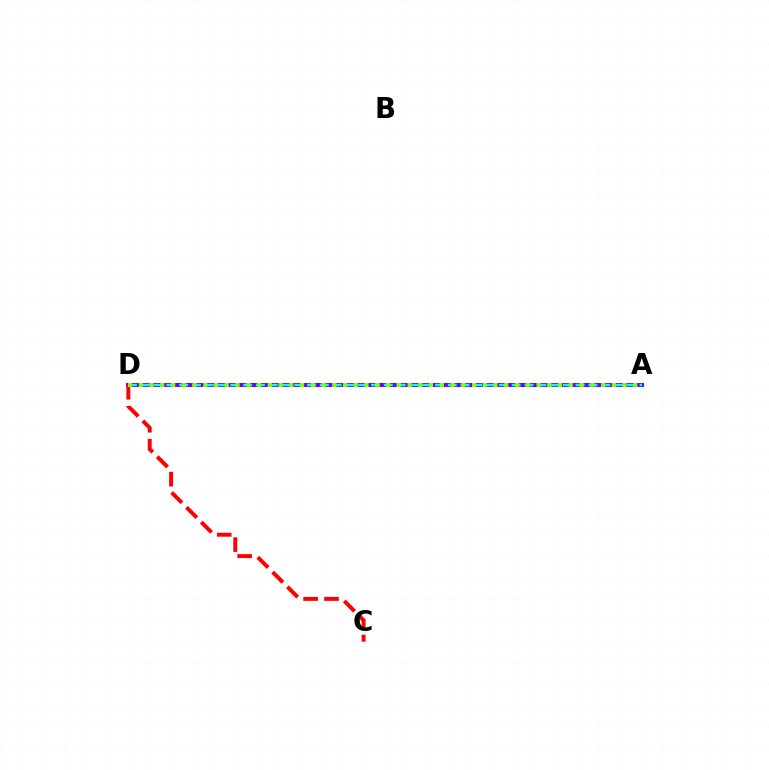{('A', 'D'): [{'color': '#7200ff', 'line_style': 'solid', 'thickness': 2.89}, {'color': '#00fff6', 'line_style': 'dashed', 'thickness': 1.74}, {'color': '#84ff00', 'line_style': 'dotted', 'thickness': 2.92}], ('C', 'D'): [{'color': '#ff0000', 'line_style': 'dashed', 'thickness': 2.84}]}